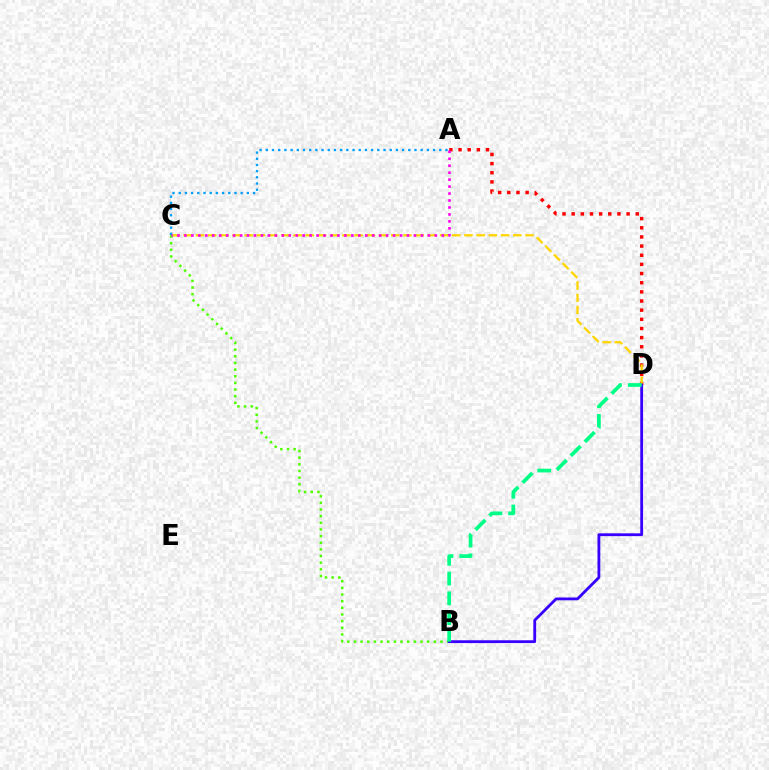{('A', 'D'): [{'color': '#ff0000', 'line_style': 'dotted', 'thickness': 2.49}], ('C', 'D'): [{'color': '#ffd500', 'line_style': 'dashed', 'thickness': 1.66}], ('B', 'C'): [{'color': '#4fff00', 'line_style': 'dotted', 'thickness': 1.81}], ('B', 'D'): [{'color': '#3700ff', 'line_style': 'solid', 'thickness': 2.02}, {'color': '#00ff86', 'line_style': 'dashed', 'thickness': 2.69}], ('A', 'C'): [{'color': '#009eff', 'line_style': 'dotted', 'thickness': 1.68}, {'color': '#ff00ed', 'line_style': 'dotted', 'thickness': 1.89}]}